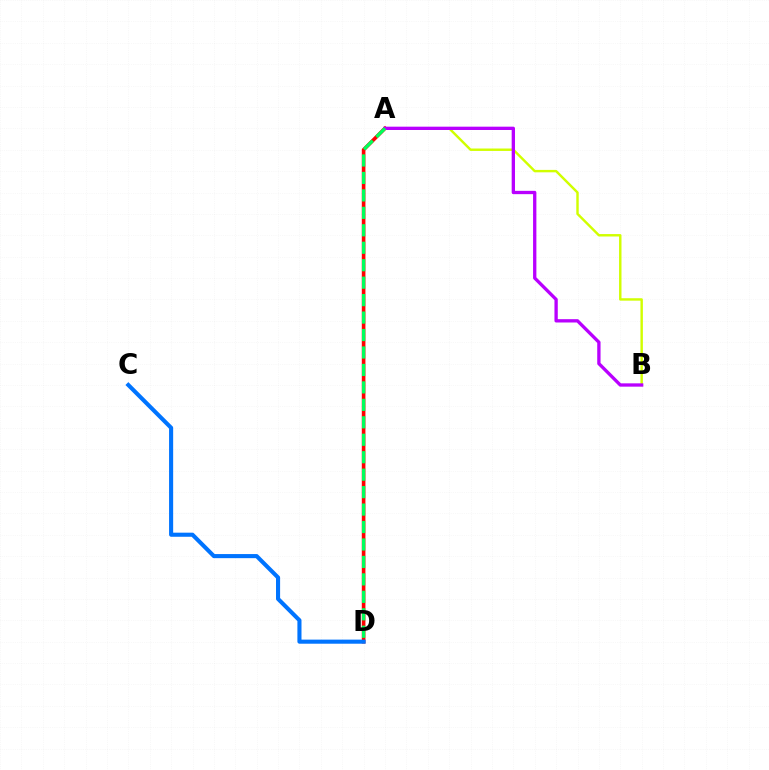{('A', 'B'): [{'color': '#d1ff00', 'line_style': 'solid', 'thickness': 1.75}, {'color': '#b900ff', 'line_style': 'solid', 'thickness': 2.39}], ('A', 'D'): [{'color': '#ff0000', 'line_style': 'solid', 'thickness': 2.61}, {'color': '#00ff5c', 'line_style': 'dashed', 'thickness': 2.37}], ('C', 'D'): [{'color': '#0074ff', 'line_style': 'solid', 'thickness': 2.95}]}